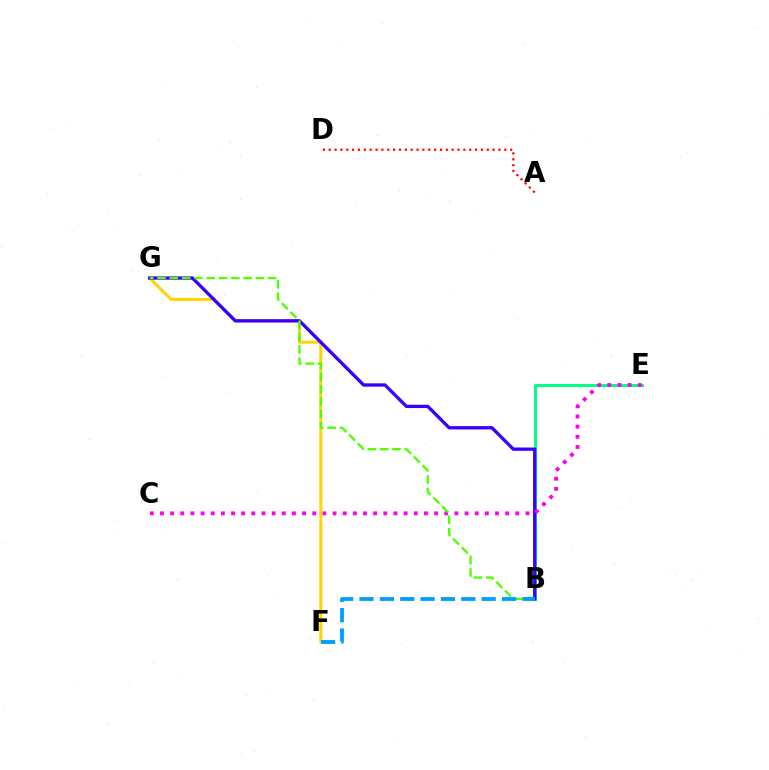{('B', 'E'): [{'color': '#00ff86', 'line_style': 'solid', 'thickness': 2.13}], ('A', 'D'): [{'color': '#ff0000', 'line_style': 'dotted', 'thickness': 1.59}], ('F', 'G'): [{'color': '#ffd500', 'line_style': 'solid', 'thickness': 2.15}], ('B', 'G'): [{'color': '#3700ff', 'line_style': 'solid', 'thickness': 2.39}, {'color': '#4fff00', 'line_style': 'dashed', 'thickness': 1.67}], ('C', 'E'): [{'color': '#ff00ed', 'line_style': 'dotted', 'thickness': 2.76}], ('B', 'F'): [{'color': '#009eff', 'line_style': 'dashed', 'thickness': 2.77}]}